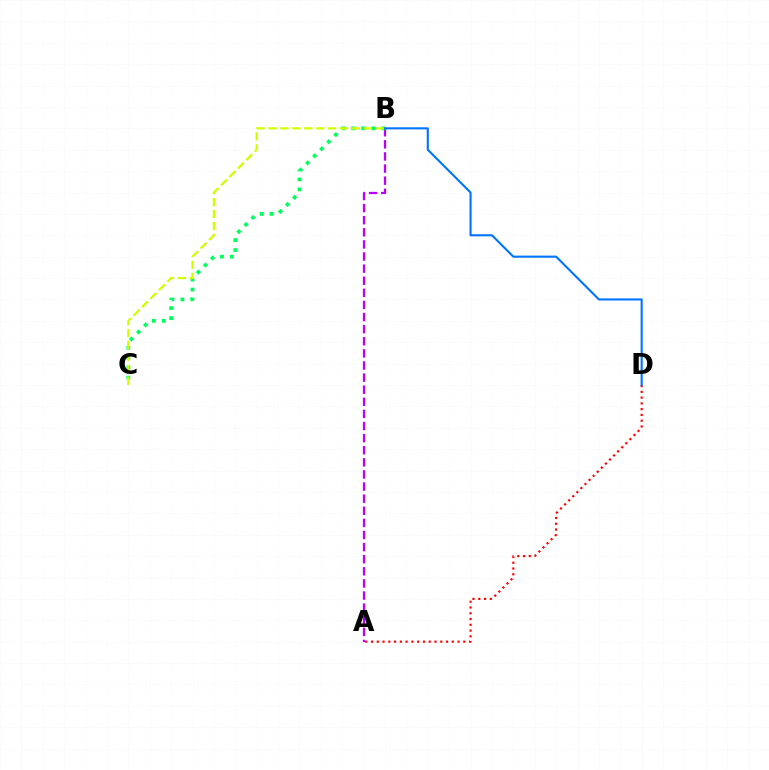{('A', 'B'): [{'color': '#b900ff', 'line_style': 'dashed', 'thickness': 1.64}], ('B', 'C'): [{'color': '#00ff5c', 'line_style': 'dotted', 'thickness': 2.71}, {'color': '#d1ff00', 'line_style': 'dashed', 'thickness': 1.62}], ('A', 'D'): [{'color': '#ff0000', 'line_style': 'dotted', 'thickness': 1.57}], ('B', 'D'): [{'color': '#0074ff', 'line_style': 'solid', 'thickness': 1.51}]}